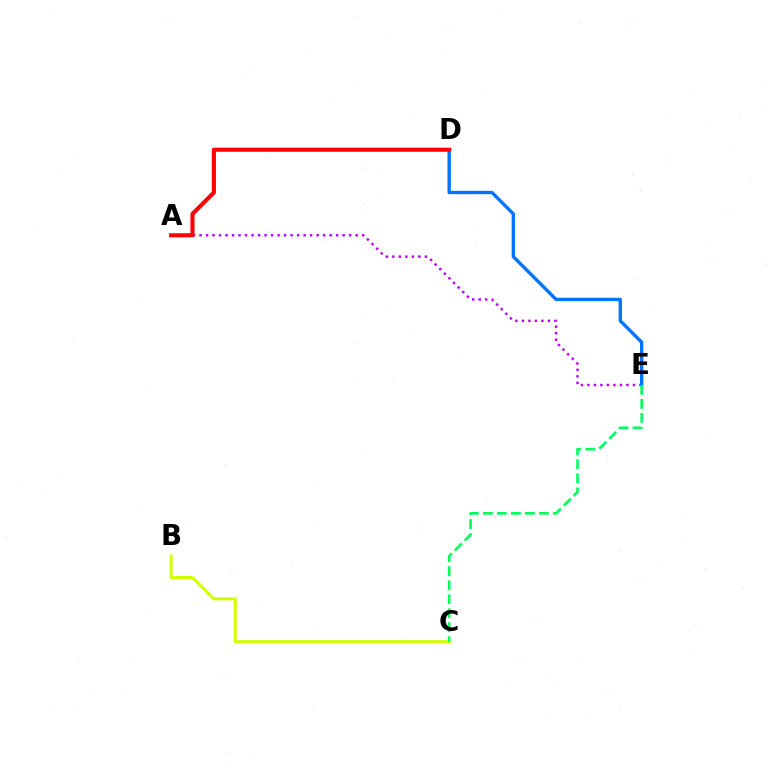{('A', 'E'): [{'color': '#b900ff', 'line_style': 'dotted', 'thickness': 1.77}], ('B', 'C'): [{'color': '#d1ff00', 'line_style': 'solid', 'thickness': 2.18}], ('D', 'E'): [{'color': '#0074ff', 'line_style': 'solid', 'thickness': 2.43}], ('A', 'D'): [{'color': '#ff0000', 'line_style': 'solid', 'thickness': 2.94}], ('C', 'E'): [{'color': '#00ff5c', 'line_style': 'dashed', 'thickness': 1.9}]}